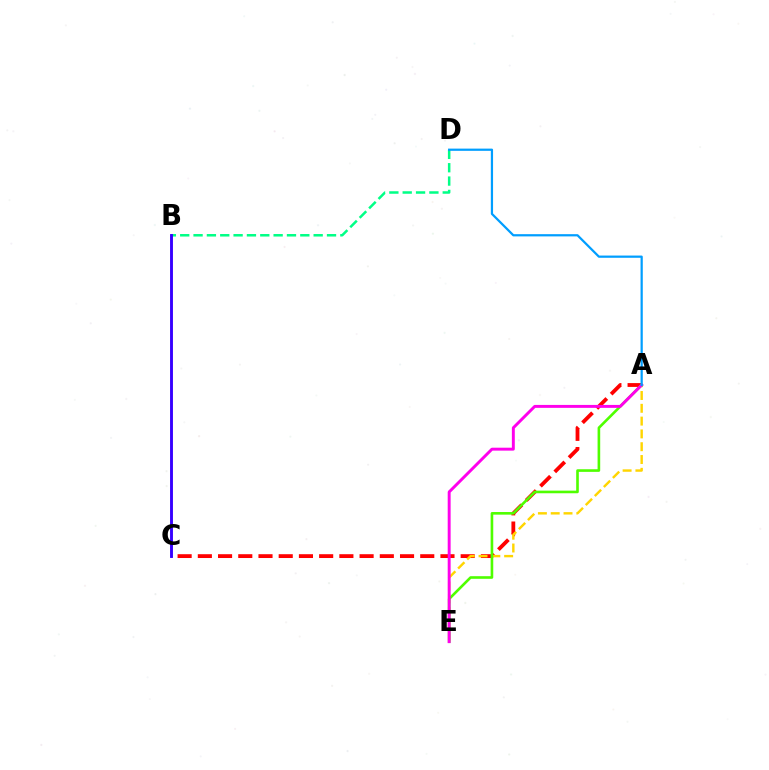{('A', 'C'): [{'color': '#ff0000', 'line_style': 'dashed', 'thickness': 2.75}], ('A', 'E'): [{'color': '#ffd500', 'line_style': 'dashed', 'thickness': 1.74}, {'color': '#4fff00', 'line_style': 'solid', 'thickness': 1.89}, {'color': '#ff00ed', 'line_style': 'solid', 'thickness': 2.11}], ('B', 'D'): [{'color': '#00ff86', 'line_style': 'dashed', 'thickness': 1.81}], ('A', 'D'): [{'color': '#009eff', 'line_style': 'solid', 'thickness': 1.6}], ('B', 'C'): [{'color': '#3700ff', 'line_style': 'solid', 'thickness': 2.08}]}